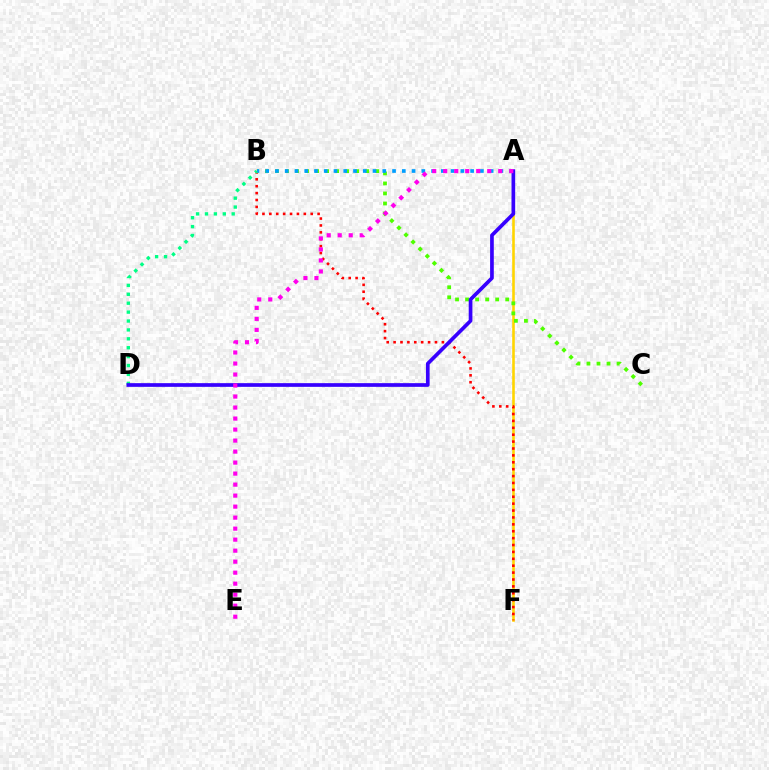{('A', 'F'): [{'color': '#ffd500', 'line_style': 'solid', 'thickness': 1.87}], ('B', 'C'): [{'color': '#4fff00', 'line_style': 'dotted', 'thickness': 2.73}], ('B', 'F'): [{'color': '#ff0000', 'line_style': 'dotted', 'thickness': 1.87}], ('A', 'B'): [{'color': '#009eff', 'line_style': 'dotted', 'thickness': 2.65}], ('B', 'D'): [{'color': '#00ff86', 'line_style': 'dotted', 'thickness': 2.42}], ('A', 'D'): [{'color': '#3700ff', 'line_style': 'solid', 'thickness': 2.65}], ('A', 'E'): [{'color': '#ff00ed', 'line_style': 'dotted', 'thickness': 2.99}]}